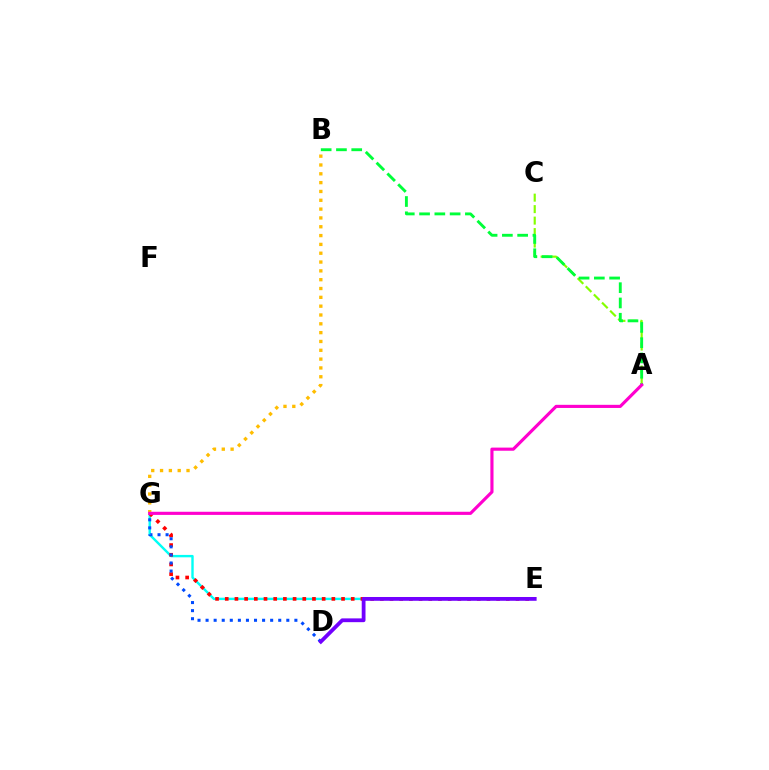{('E', 'G'): [{'color': '#00fff6', 'line_style': 'solid', 'thickness': 1.73}, {'color': '#ff0000', 'line_style': 'dotted', 'thickness': 2.63}], ('B', 'G'): [{'color': '#ffbd00', 'line_style': 'dotted', 'thickness': 2.4}], ('A', 'C'): [{'color': '#84ff00', 'line_style': 'dashed', 'thickness': 1.56}], ('D', 'G'): [{'color': '#004bff', 'line_style': 'dotted', 'thickness': 2.19}], ('A', 'B'): [{'color': '#00ff39', 'line_style': 'dashed', 'thickness': 2.08}], ('D', 'E'): [{'color': '#7200ff', 'line_style': 'solid', 'thickness': 2.72}], ('A', 'G'): [{'color': '#ff00cf', 'line_style': 'solid', 'thickness': 2.26}]}